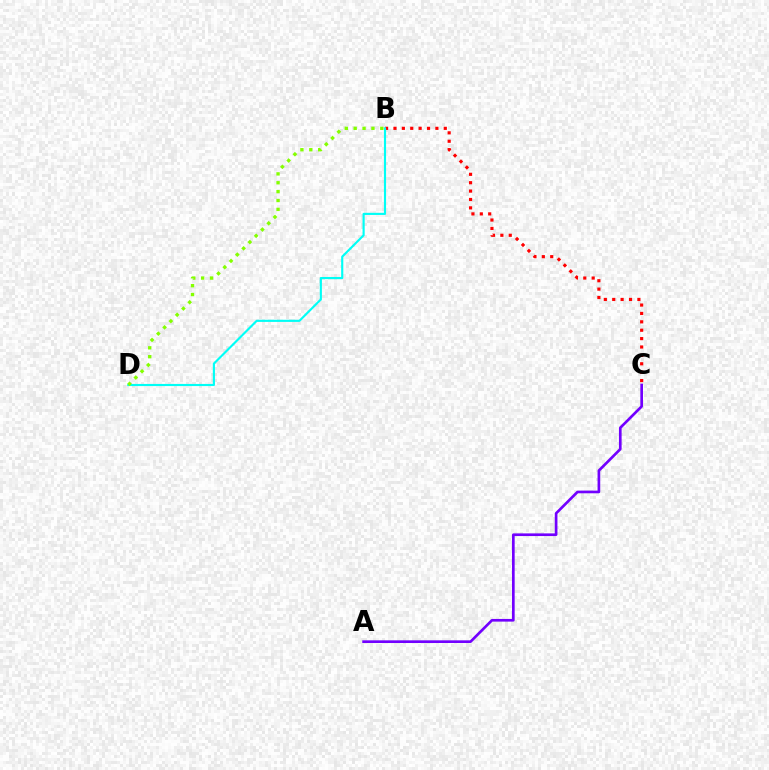{('B', 'C'): [{'color': '#ff0000', 'line_style': 'dotted', 'thickness': 2.28}], ('B', 'D'): [{'color': '#00fff6', 'line_style': 'solid', 'thickness': 1.54}, {'color': '#84ff00', 'line_style': 'dotted', 'thickness': 2.41}], ('A', 'C'): [{'color': '#7200ff', 'line_style': 'solid', 'thickness': 1.92}]}